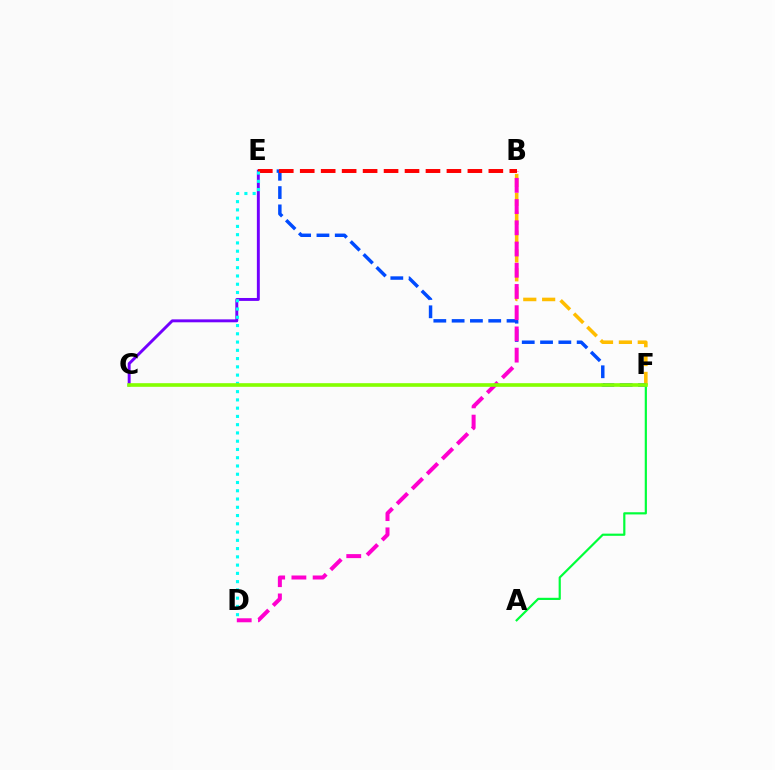{('B', 'F'): [{'color': '#ffbd00', 'line_style': 'dashed', 'thickness': 2.56}], ('E', 'F'): [{'color': '#004bff', 'line_style': 'dashed', 'thickness': 2.49}], ('C', 'E'): [{'color': '#7200ff', 'line_style': 'solid', 'thickness': 2.11}], ('B', 'D'): [{'color': '#ff00cf', 'line_style': 'dashed', 'thickness': 2.88}], ('B', 'E'): [{'color': '#ff0000', 'line_style': 'dashed', 'thickness': 2.85}], ('A', 'F'): [{'color': '#00ff39', 'line_style': 'solid', 'thickness': 1.58}], ('D', 'E'): [{'color': '#00fff6', 'line_style': 'dotted', 'thickness': 2.24}], ('C', 'F'): [{'color': '#84ff00', 'line_style': 'solid', 'thickness': 2.61}]}